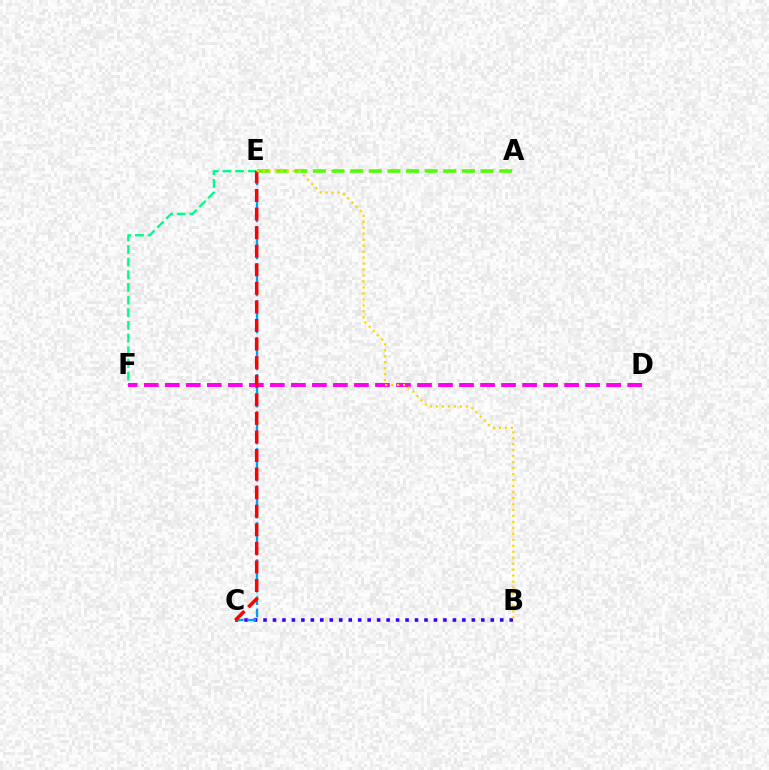{('B', 'C'): [{'color': '#3700ff', 'line_style': 'dotted', 'thickness': 2.57}], ('A', 'E'): [{'color': '#4fff00', 'line_style': 'dashed', 'thickness': 2.53}], ('E', 'F'): [{'color': '#00ff86', 'line_style': 'dashed', 'thickness': 1.72}], ('C', 'E'): [{'color': '#009eff', 'line_style': 'dashed', 'thickness': 1.68}, {'color': '#ff0000', 'line_style': 'dashed', 'thickness': 2.52}], ('D', 'F'): [{'color': '#ff00ed', 'line_style': 'dashed', 'thickness': 2.86}], ('B', 'E'): [{'color': '#ffd500', 'line_style': 'dotted', 'thickness': 1.62}]}